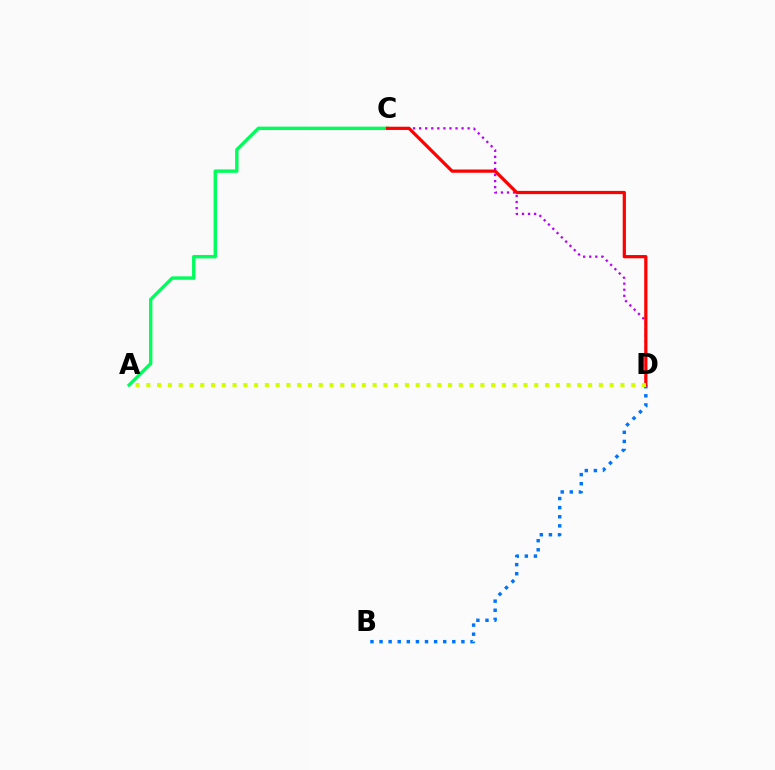{('C', 'D'): [{'color': '#b900ff', 'line_style': 'dotted', 'thickness': 1.65}, {'color': '#ff0000', 'line_style': 'solid', 'thickness': 2.33}], ('B', 'D'): [{'color': '#0074ff', 'line_style': 'dotted', 'thickness': 2.47}], ('A', 'C'): [{'color': '#00ff5c', 'line_style': 'solid', 'thickness': 2.45}], ('A', 'D'): [{'color': '#d1ff00', 'line_style': 'dotted', 'thickness': 2.93}]}